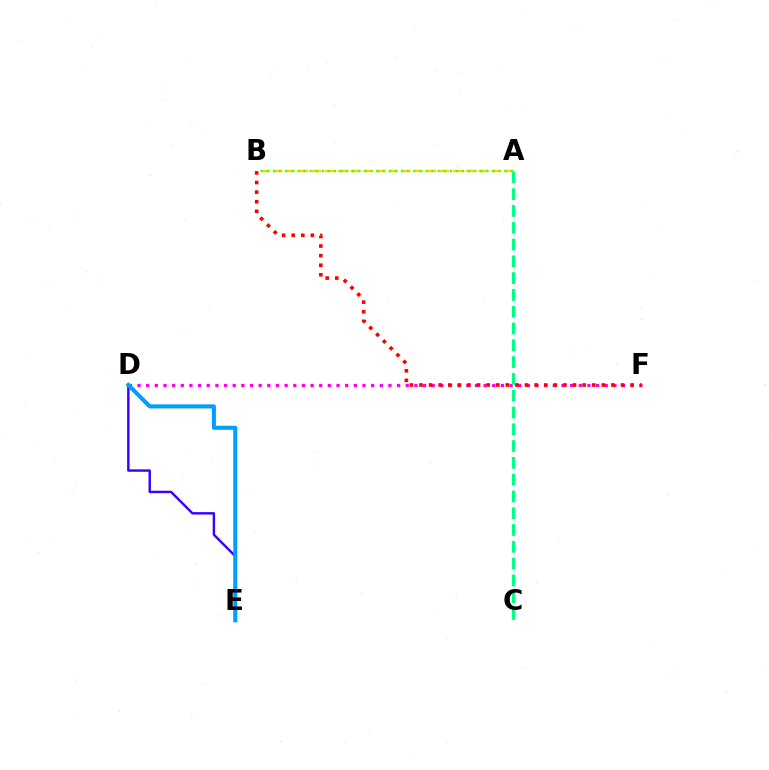{('A', 'B'): [{'color': '#ffd500', 'line_style': 'dashed', 'thickness': 1.74}, {'color': '#4fff00', 'line_style': 'dotted', 'thickness': 1.66}], ('D', 'F'): [{'color': '#ff00ed', 'line_style': 'dotted', 'thickness': 2.35}], ('D', 'E'): [{'color': '#3700ff', 'line_style': 'solid', 'thickness': 1.74}, {'color': '#009eff', 'line_style': 'solid', 'thickness': 2.93}], ('B', 'F'): [{'color': '#ff0000', 'line_style': 'dotted', 'thickness': 2.61}], ('A', 'C'): [{'color': '#00ff86', 'line_style': 'dashed', 'thickness': 2.28}]}